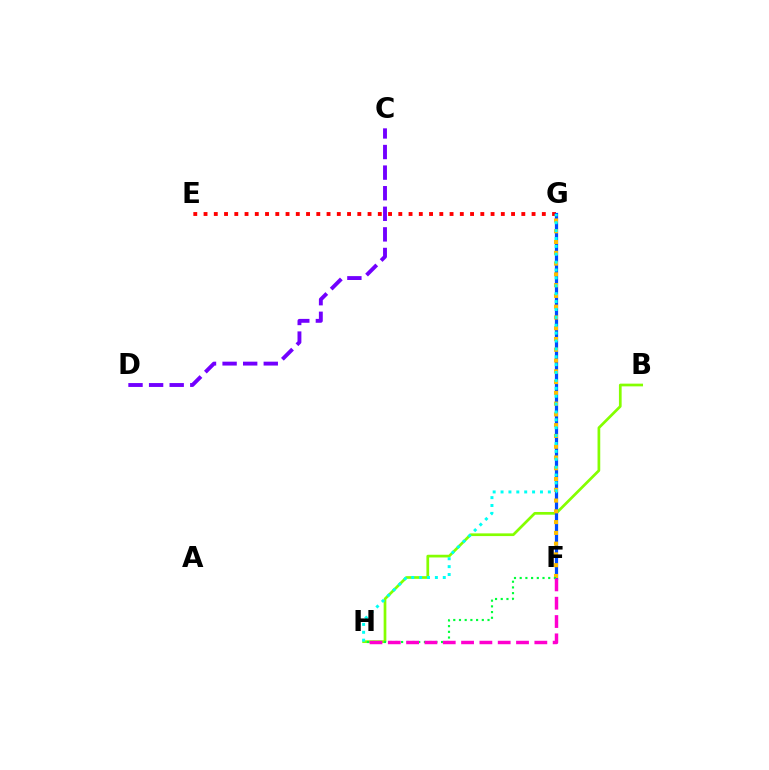{('B', 'H'): [{'color': '#84ff00', 'line_style': 'solid', 'thickness': 1.95}], ('E', 'G'): [{'color': '#ff0000', 'line_style': 'dotted', 'thickness': 2.79}], ('F', 'G'): [{'color': '#004bff', 'line_style': 'solid', 'thickness': 2.32}, {'color': '#ffbd00', 'line_style': 'dotted', 'thickness': 2.93}], ('F', 'H'): [{'color': '#00ff39', 'line_style': 'dotted', 'thickness': 1.55}, {'color': '#ff00cf', 'line_style': 'dashed', 'thickness': 2.49}], ('G', 'H'): [{'color': '#00fff6', 'line_style': 'dotted', 'thickness': 2.14}], ('C', 'D'): [{'color': '#7200ff', 'line_style': 'dashed', 'thickness': 2.8}]}